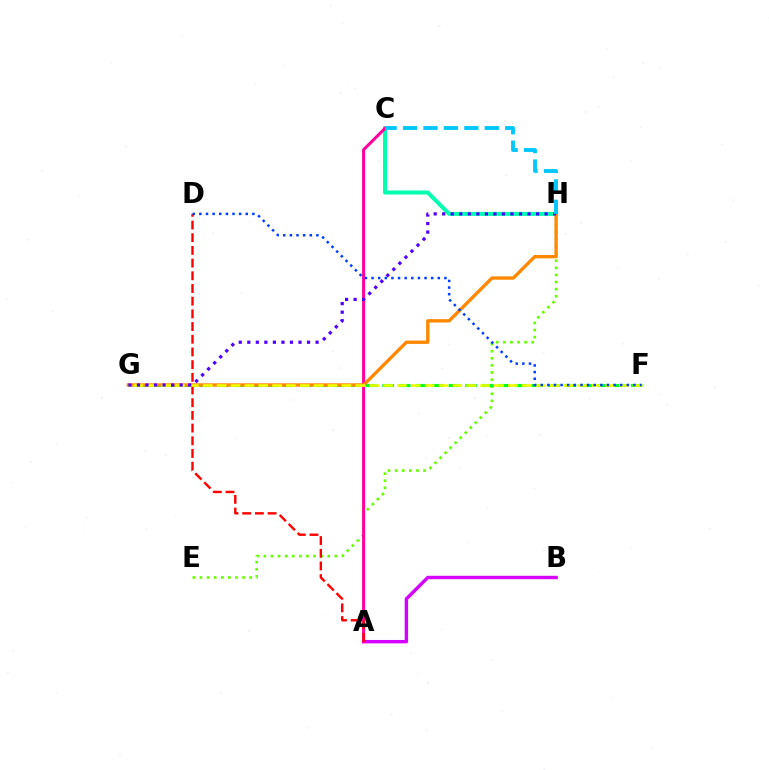{('E', 'H'): [{'color': '#66ff00', 'line_style': 'dotted', 'thickness': 1.93}], ('C', 'H'): [{'color': '#00ffaf', 'line_style': 'solid', 'thickness': 2.89}, {'color': '#00c7ff', 'line_style': 'dashed', 'thickness': 2.78}], ('A', 'B'): [{'color': '#d600ff', 'line_style': 'solid', 'thickness': 2.46}], ('A', 'C'): [{'color': '#ff00a0', 'line_style': 'solid', 'thickness': 2.19}], ('F', 'G'): [{'color': '#00ff27', 'line_style': 'dashed', 'thickness': 2.25}, {'color': '#eeff00', 'line_style': 'dashed', 'thickness': 1.88}], ('A', 'D'): [{'color': '#ff0000', 'line_style': 'dashed', 'thickness': 1.72}], ('G', 'H'): [{'color': '#ff8800', 'line_style': 'solid', 'thickness': 2.41}, {'color': '#4f00ff', 'line_style': 'dotted', 'thickness': 2.32}], ('D', 'F'): [{'color': '#003fff', 'line_style': 'dotted', 'thickness': 1.8}]}